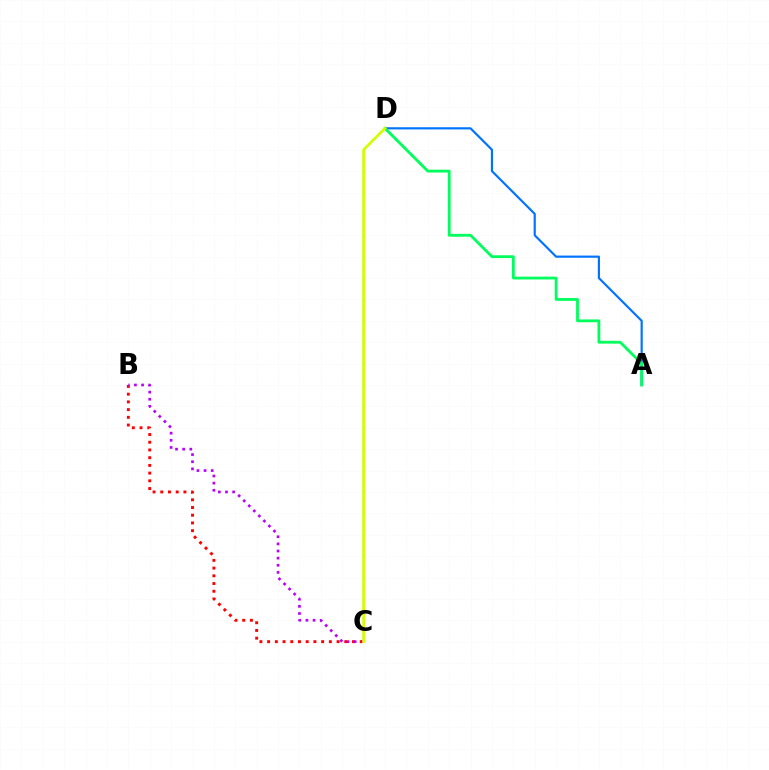{('A', 'D'): [{'color': '#0074ff', 'line_style': 'solid', 'thickness': 1.57}, {'color': '#00ff5c', 'line_style': 'solid', 'thickness': 2.02}], ('B', 'C'): [{'color': '#ff0000', 'line_style': 'dotted', 'thickness': 2.1}, {'color': '#b900ff', 'line_style': 'dotted', 'thickness': 1.94}], ('C', 'D'): [{'color': '#d1ff00', 'line_style': 'solid', 'thickness': 1.97}]}